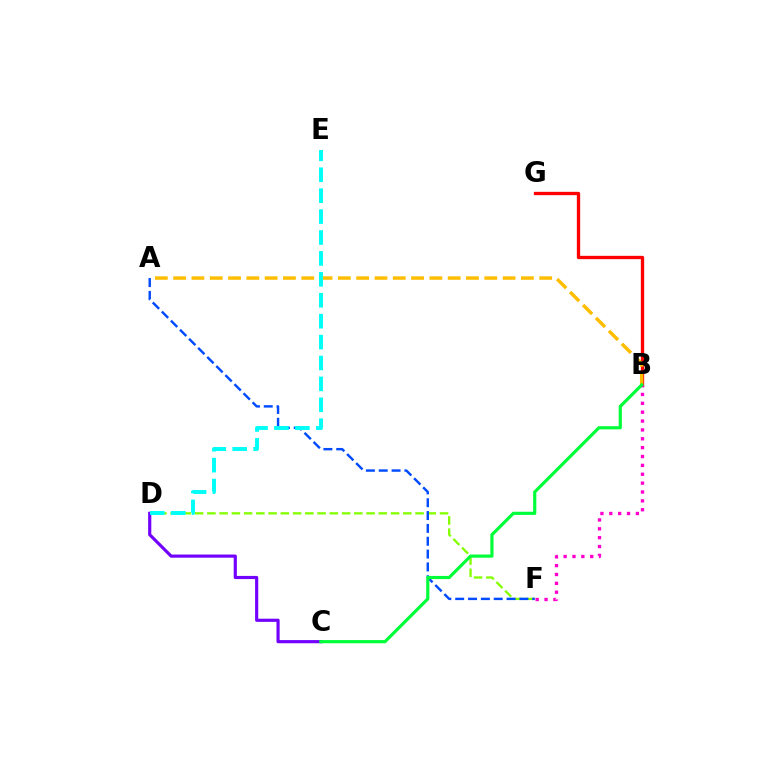{('D', 'F'): [{'color': '#84ff00', 'line_style': 'dashed', 'thickness': 1.66}], ('C', 'D'): [{'color': '#7200ff', 'line_style': 'solid', 'thickness': 2.28}], ('B', 'G'): [{'color': '#ff0000', 'line_style': 'solid', 'thickness': 2.39}], ('A', 'F'): [{'color': '#004bff', 'line_style': 'dashed', 'thickness': 1.74}], ('A', 'B'): [{'color': '#ffbd00', 'line_style': 'dashed', 'thickness': 2.49}], ('D', 'E'): [{'color': '#00fff6', 'line_style': 'dashed', 'thickness': 2.84}], ('B', 'F'): [{'color': '#ff00cf', 'line_style': 'dotted', 'thickness': 2.41}], ('B', 'C'): [{'color': '#00ff39', 'line_style': 'solid', 'thickness': 2.28}]}